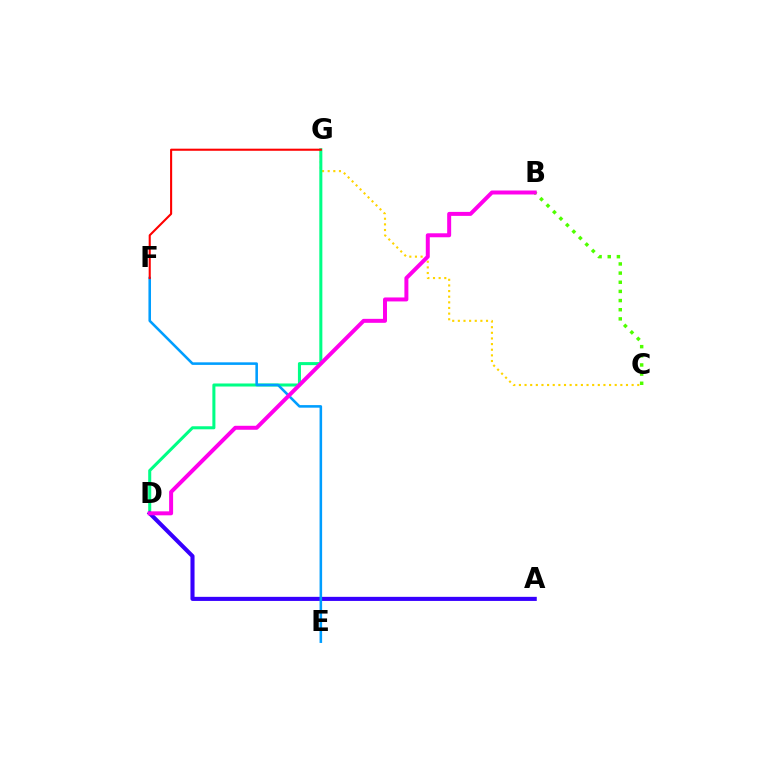{('C', 'G'): [{'color': '#ffd500', 'line_style': 'dotted', 'thickness': 1.53}], ('D', 'G'): [{'color': '#00ff86', 'line_style': 'solid', 'thickness': 2.19}], ('B', 'C'): [{'color': '#4fff00', 'line_style': 'dotted', 'thickness': 2.49}], ('A', 'D'): [{'color': '#3700ff', 'line_style': 'solid', 'thickness': 2.94}], ('E', 'F'): [{'color': '#009eff', 'line_style': 'solid', 'thickness': 1.85}], ('B', 'D'): [{'color': '#ff00ed', 'line_style': 'solid', 'thickness': 2.86}], ('F', 'G'): [{'color': '#ff0000', 'line_style': 'solid', 'thickness': 1.51}]}